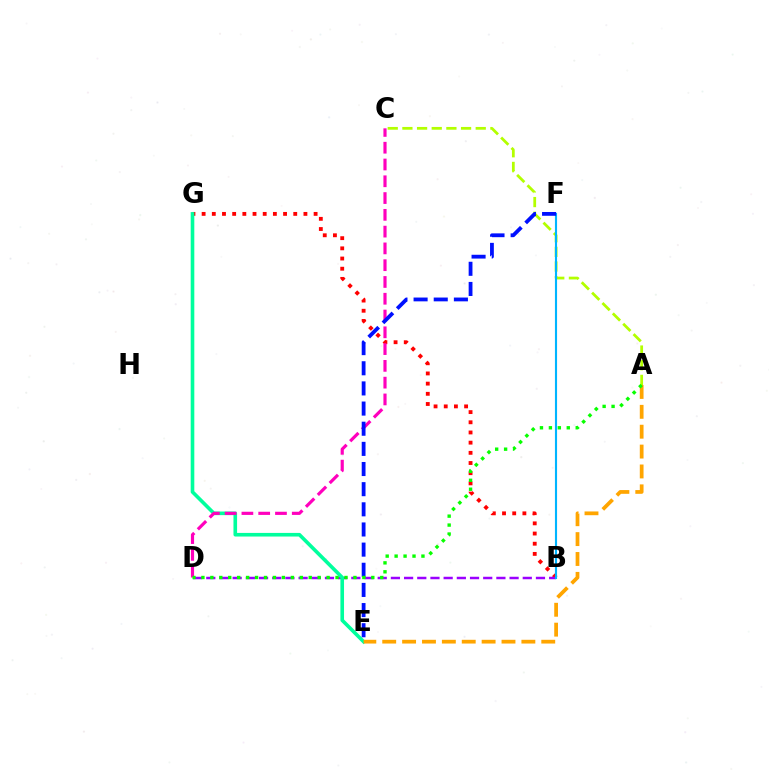{('B', 'G'): [{'color': '#ff0000', 'line_style': 'dotted', 'thickness': 2.77}], ('A', 'C'): [{'color': '#b3ff00', 'line_style': 'dashed', 'thickness': 1.99}], ('B', 'D'): [{'color': '#9b00ff', 'line_style': 'dashed', 'thickness': 1.79}], ('B', 'F'): [{'color': '#00b5ff', 'line_style': 'solid', 'thickness': 1.53}], ('E', 'G'): [{'color': '#00ff9d', 'line_style': 'solid', 'thickness': 2.61}], ('C', 'D'): [{'color': '#ff00bd', 'line_style': 'dashed', 'thickness': 2.28}], ('A', 'E'): [{'color': '#ffa500', 'line_style': 'dashed', 'thickness': 2.7}], ('E', 'F'): [{'color': '#0010ff', 'line_style': 'dashed', 'thickness': 2.74}], ('A', 'D'): [{'color': '#08ff00', 'line_style': 'dotted', 'thickness': 2.43}]}